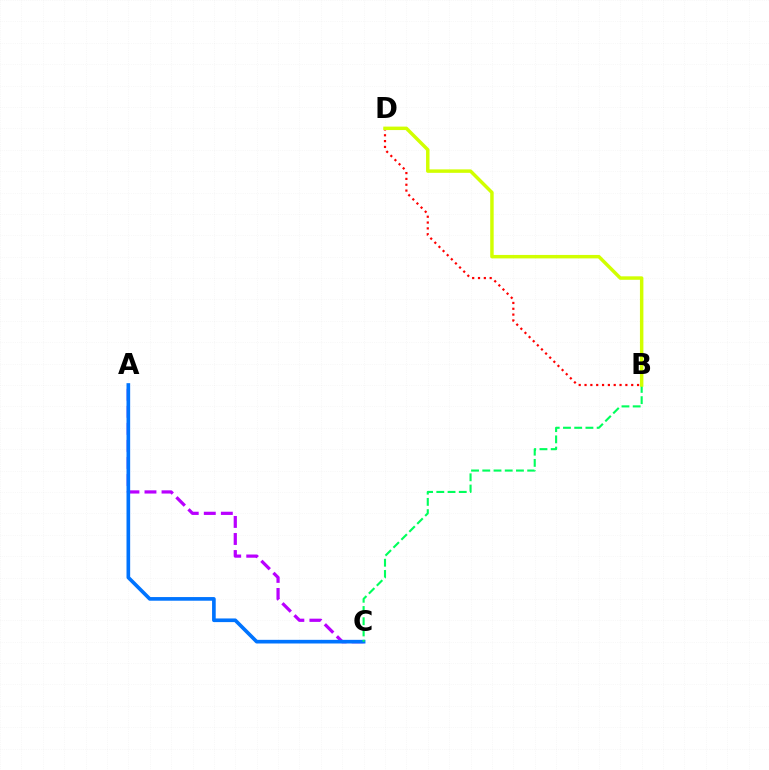{('A', 'C'): [{'color': '#b900ff', 'line_style': 'dashed', 'thickness': 2.32}, {'color': '#0074ff', 'line_style': 'solid', 'thickness': 2.63}], ('B', 'D'): [{'color': '#ff0000', 'line_style': 'dotted', 'thickness': 1.59}, {'color': '#d1ff00', 'line_style': 'solid', 'thickness': 2.49}], ('B', 'C'): [{'color': '#00ff5c', 'line_style': 'dashed', 'thickness': 1.52}]}